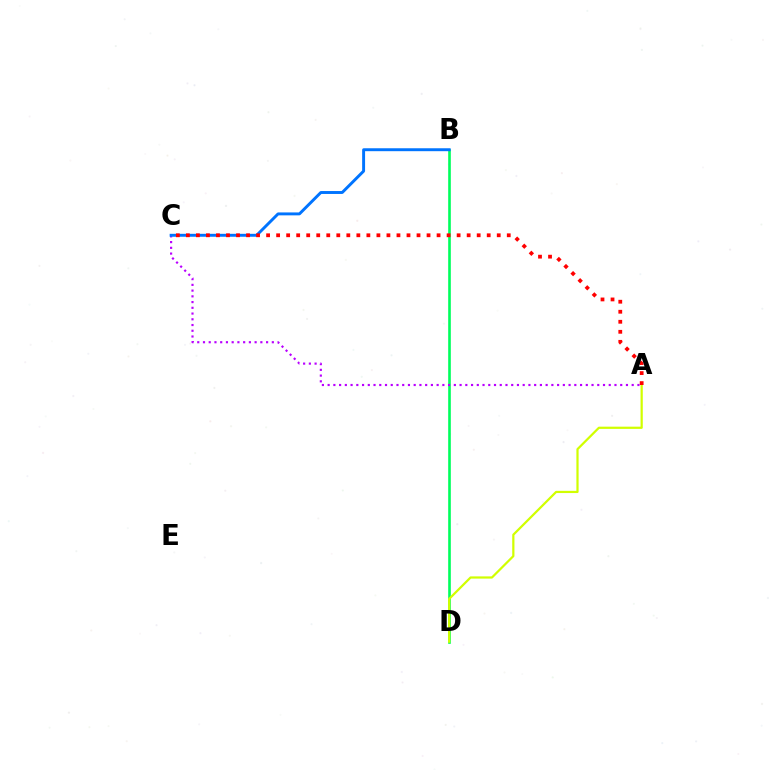{('B', 'D'): [{'color': '#00ff5c', 'line_style': 'solid', 'thickness': 1.9}], ('A', 'C'): [{'color': '#b900ff', 'line_style': 'dotted', 'thickness': 1.56}, {'color': '#ff0000', 'line_style': 'dotted', 'thickness': 2.72}], ('A', 'D'): [{'color': '#d1ff00', 'line_style': 'solid', 'thickness': 1.6}], ('B', 'C'): [{'color': '#0074ff', 'line_style': 'solid', 'thickness': 2.11}]}